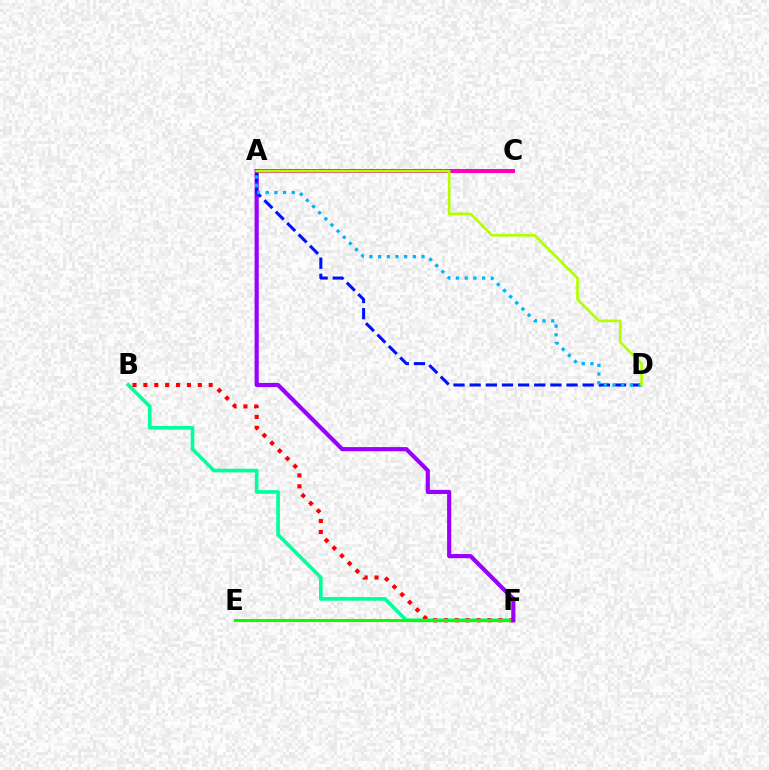{('E', 'F'): [{'color': '#ffa500', 'line_style': 'solid', 'thickness': 2.21}, {'color': '#08ff00', 'line_style': 'solid', 'thickness': 2.15}], ('B', 'F'): [{'color': '#00ff9d', 'line_style': 'solid', 'thickness': 2.63}, {'color': '#ff0000', 'line_style': 'dotted', 'thickness': 2.96}], ('A', 'C'): [{'color': '#ff00bd', 'line_style': 'solid', 'thickness': 2.9}], ('A', 'F'): [{'color': '#9b00ff', 'line_style': 'solid', 'thickness': 3.0}], ('A', 'D'): [{'color': '#0010ff', 'line_style': 'dashed', 'thickness': 2.19}, {'color': '#00b5ff', 'line_style': 'dotted', 'thickness': 2.36}, {'color': '#b3ff00', 'line_style': 'solid', 'thickness': 1.93}]}